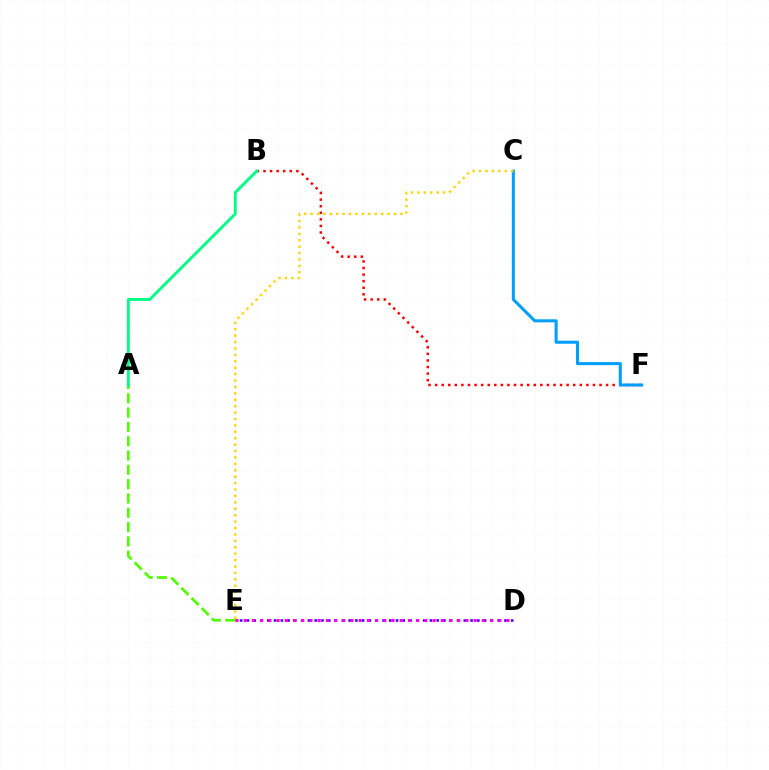{('D', 'E'): [{'color': '#3700ff', 'line_style': 'dotted', 'thickness': 1.84}, {'color': '#ff00ed', 'line_style': 'dotted', 'thickness': 2.23}], ('B', 'F'): [{'color': '#ff0000', 'line_style': 'dotted', 'thickness': 1.79}], ('A', 'E'): [{'color': '#4fff00', 'line_style': 'dashed', 'thickness': 1.95}], ('C', 'F'): [{'color': '#009eff', 'line_style': 'solid', 'thickness': 2.19}], ('A', 'B'): [{'color': '#00ff86', 'line_style': 'solid', 'thickness': 2.1}], ('C', 'E'): [{'color': '#ffd500', 'line_style': 'dotted', 'thickness': 1.74}]}